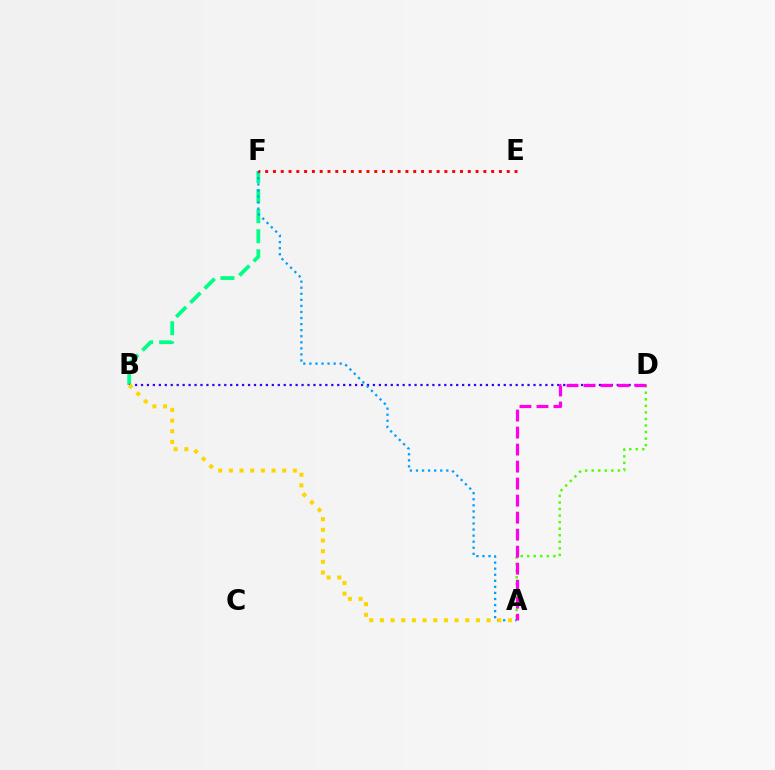{('B', 'F'): [{'color': '#00ff86', 'line_style': 'dashed', 'thickness': 2.73}], ('A', 'D'): [{'color': '#4fff00', 'line_style': 'dotted', 'thickness': 1.78}, {'color': '#ff00ed', 'line_style': 'dashed', 'thickness': 2.31}], ('B', 'D'): [{'color': '#3700ff', 'line_style': 'dotted', 'thickness': 1.62}], ('A', 'F'): [{'color': '#009eff', 'line_style': 'dotted', 'thickness': 1.65}], ('E', 'F'): [{'color': '#ff0000', 'line_style': 'dotted', 'thickness': 2.12}], ('A', 'B'): [{'color': '#ffd500', 'line_style': 'dotted', 'thickness': 2.9}]}